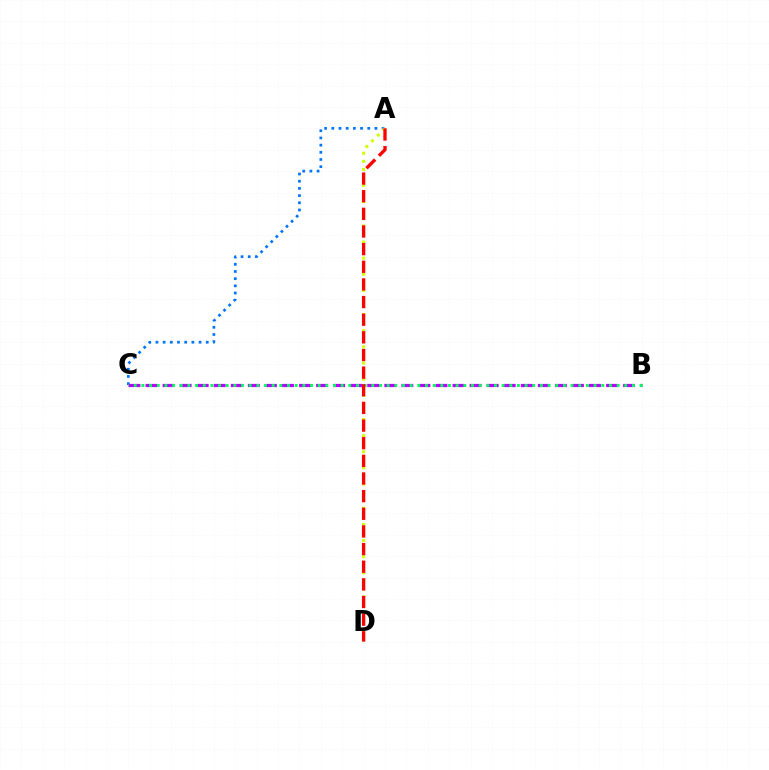{('A', 'C'): [{'color': '#0074ff', 'line_style': 'dotted', 'thickness': 1.95}], ('A', 'D'): [{'color': '#d1ff00', 'line_style': 'dotted', 'thickness': 2.19}, {'color': '#ff0000', 'line_style': 'dashed', 'thickness': 2.4}], ('B', 'C'): [{'color': '#b900ff', 'line_style': 'dashed', 'thickness': 2.32}, {'color': '#00ff5c', 'line_style': 'dotted', 'thickness': 2.08}]}